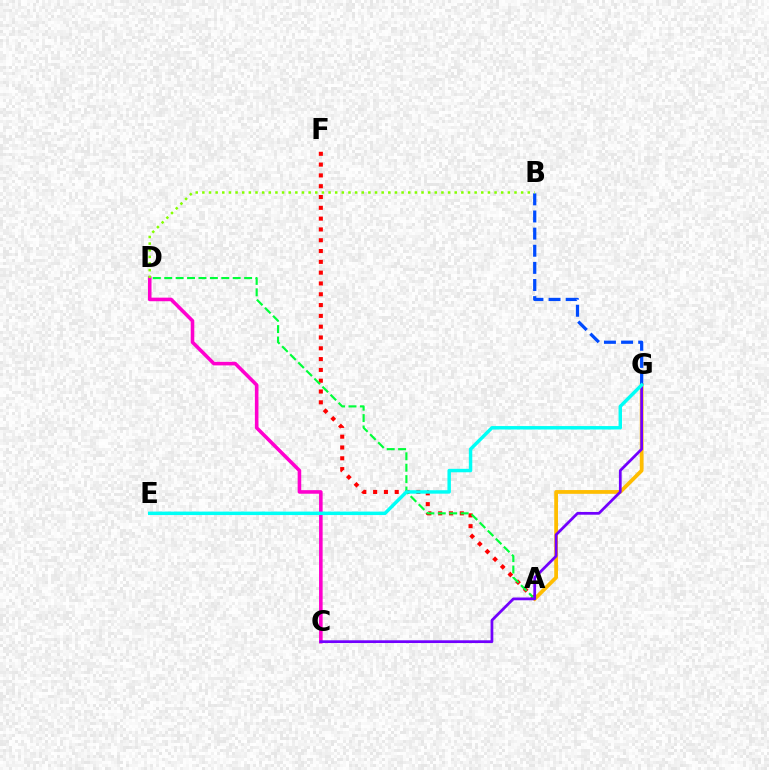{('C', 'D'): [{'color': '#ff00cf', 'line_style': 'solid', 'thickness': 2.58}], ('A', 'F'): [{'color': '#ff0000', 'line_style': 'dotted', 'thickness': 2.94}], ('A', 'D'): [{'color': '#00ff39', 'line_style': 'dashed', 'thickness': 1.55}], ('A', 'G'): [{'color': '#ffbd00', 'line_style': 'solid', 'thickness': 2.71}], ('B', 'G'): [{'color': '#004bff', 'line_style': 'dashed', 'thickness': 2.33}], ('C', 'G'): [{'color': '#7200ff', 'line_style': 'solid', 'thickness': 1.98}], ('B', 'D'): [{'color': '#84ff00', 'line_style': 'dotted', 'thickness': 1.8}], ('E', 'G'): [{'color': '#00fff6', 'line_style': 'solid', 'thickness': 2.48}]}